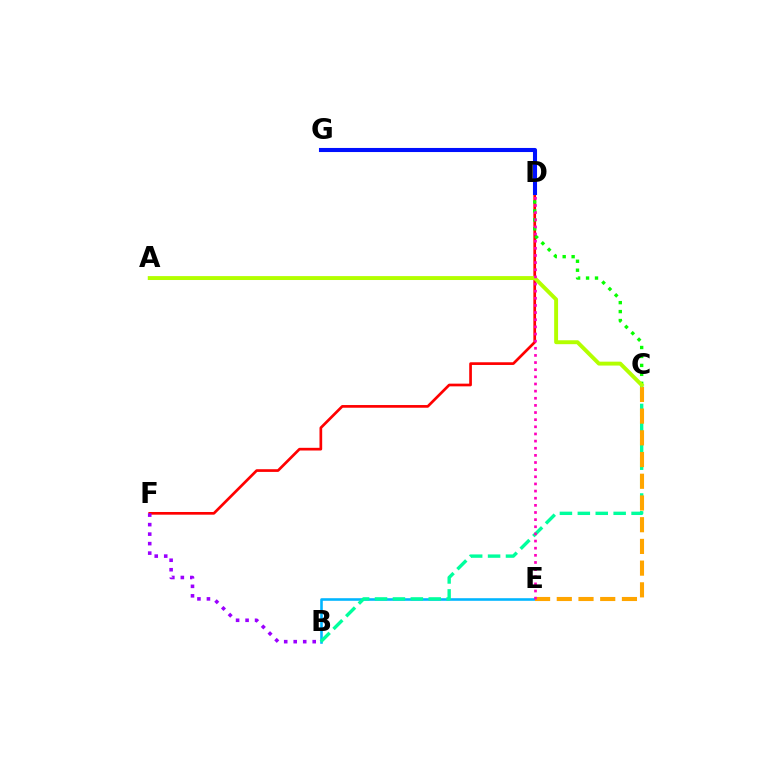{('D', 'F'): [{'color': '#ff0000', 'line_style': 'solid', 'thickness': 1.94}], ('C', 'D'): [{'color': '#08ff00', 'line_style': 'dotted', 'thickness': 2.43}], ('B', 'E'): [{'color': '#00b5ff', 'line_style': 'solid', 'thickness': 1.86}], ('B', 'C'): [{'color': '#00ff9d', 'line_style': 'dashed', 'thickness': 2.43}], ('B', 'F'): [{'color': '#9b00ff', 'line_style': 'dotted', 'thickness': 2.58}], ('C', 'E'): [{'color': '#ffa500', 'line_style': 'dashed', 'thickness': 2.95}], ('A', 'C'): [{'color': '#b3ff00', 'line_style': 'solid', 'thickness': 2.82}], ('D', 'G'): [{'color': '#0010ff', 'line_style': 'solid', 'thickness': 2.93}], ('D', 'E'): [{'color': '#ff00bd', 'line_style': 'dotted', 'thickness': 1.94}]}